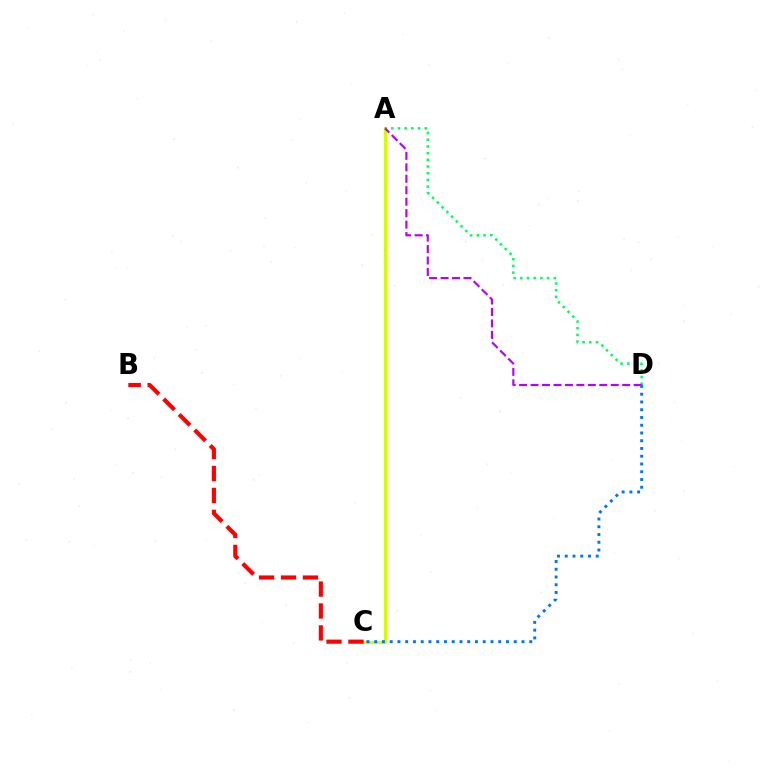{('A', 'C'): [{'color': '#d1ff00', 'line_style': 'solid', 'thickness': 2.28}], ('A', 'D'): [{'color': '#00ff5c', 'line_style': 'dotted', 'thickness': 1.82}, {'color': '#b900ff', 'line_style': 'dashed', 'thickness': 1.56}], ('B', 'C'): [{'color': '#ff0000', 'line_style': 'dashed', 'thickness': 2.98}], ('C', 'D'): [{'color': '#0074ff', 'line_style': 'dotted', 'thickness': 2.11}]}